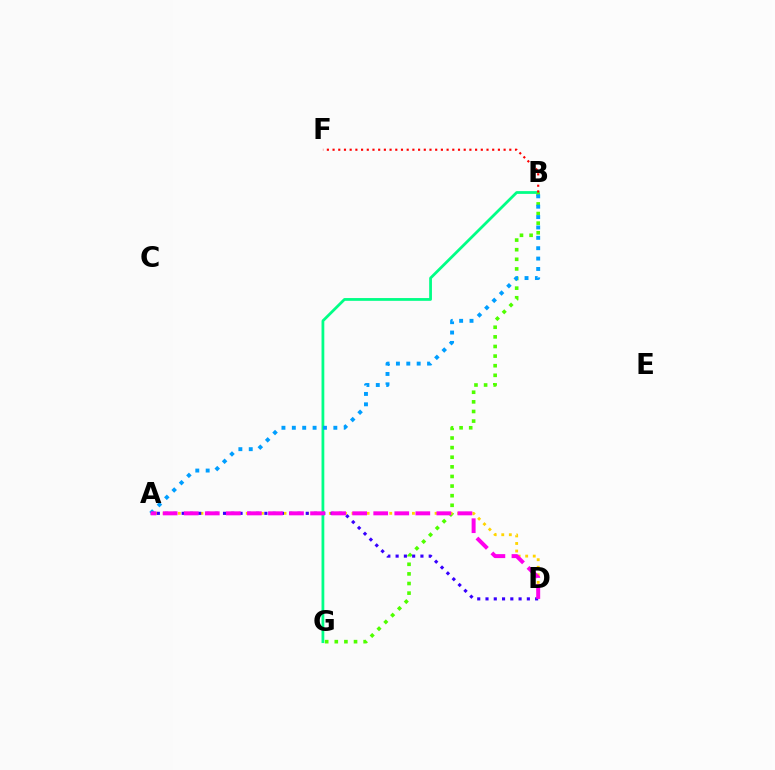{('B', 'G'): [{'color': '#00ff86', 'line_style': 'solid', 'thickness': 1.99}, {'color': '#4fff00', 'line_style': 'dotted', 'thickness': 2.61}], ('A', 'D'): [{'color': '#ffd500', 'line_style': 'dotted', 'thickness': 2.05}, {'color': '#3700ff', 'line_style': 'dotted', 'thickness': 2.25}, {'color': '#ff00ed', 'line_style': 'dashed', 'thickness': 2.86}], ('A', 'B'): [{'color': '#009eff', 'line_style': 'dotted', 'thickness': 2.82}], ('B', 'F'): [{'color': '#ff0000', 'line_style': 'dotted', 'thickness': 1.55}]}